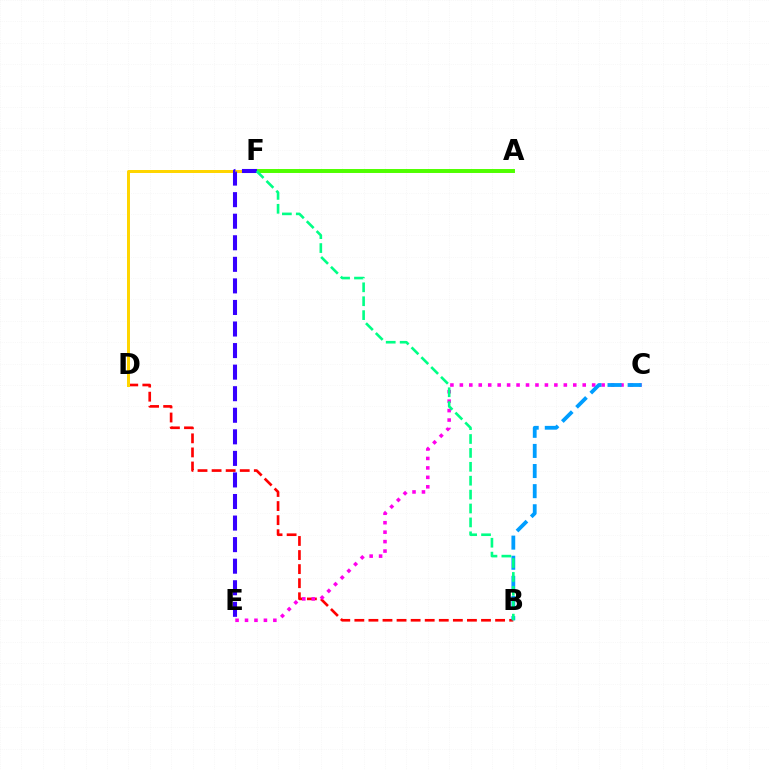{('B', 'D'): [{'color': '#ff0000', 'line_style': 'dashed', 'thickness': 1.91}], ('D', 'F'): [{'color': '#ffd500', 'line_style': 'solid', 'thickness': 2.16}], ('A', 'F'): [{'color': '#4fff00', 'line_style': 'solid', 'thickness': 2.85}], ('E', 'F'): [{'color': '#3700ff', 'line_style': 'dashed', 'thickness': 2.93}], ('C', 'E'): [{'color': '#ff00ed', 'line_style': 'dotted', 'thickness': 2.57}], ('B', 'C'): [{'color': '#009eff', 'line_style': 'dashed', 'thickness': 2.73}], ('B', 'F'): [{'color': '#00ff86', 'line_style': 'dashed', 'thickness': 1.89}]}